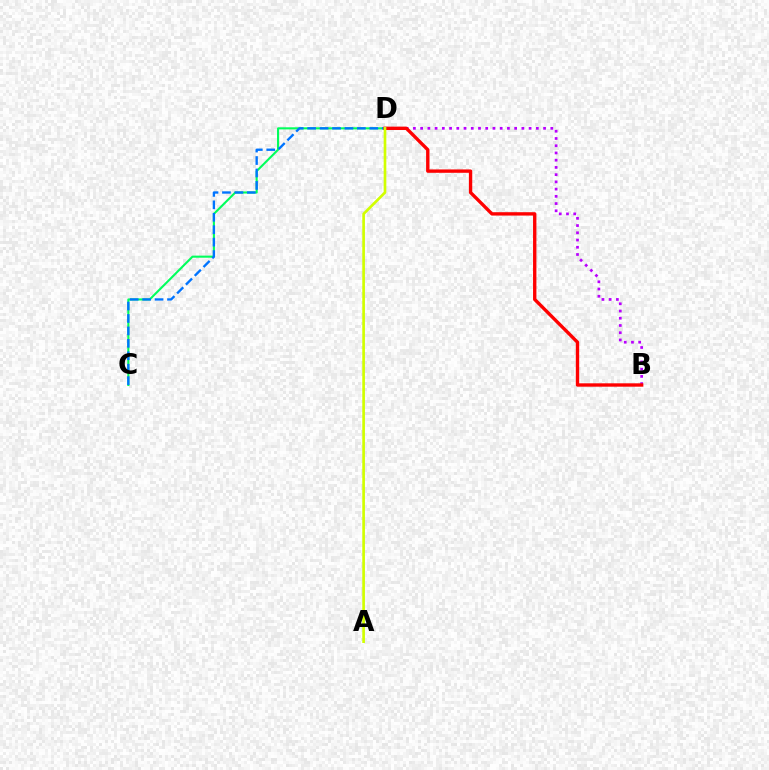{('B', 'D'): [{'color': '#b900ff', 'line_style': 'dotted', 'thickness': 1.96}, {'color': '#ff0000', 'line_style': 'solid', 'thickness': 2.42}], ('C', 'D'): [{'color': '#00ff5c', 'line_style': 'solid', 'thickness': 1.5}, {'color': '#0074ff', 'line_style': 'dashed', 'thickness': 1.69}], ('A', 'D'): [{'color': '#d1ff00', 'line_style': 'solid', 'thickness': 1.92}]}